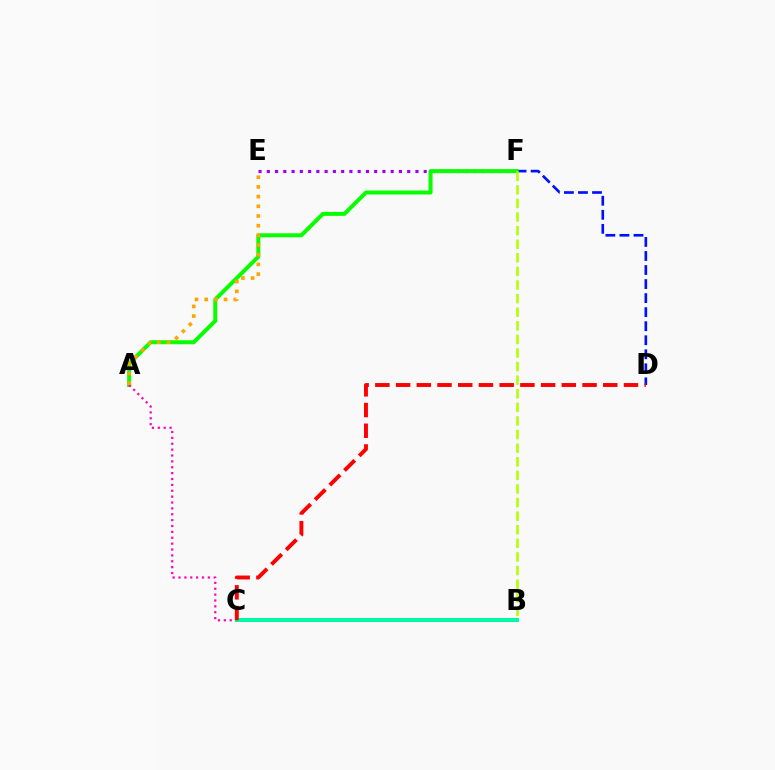{('D', 'F'): [{'color': '#0010ff', 'line_style': 'dashed', 'thickness': 1.91}], ('E', 'F'): [{'color': '#9b00ff', 'line_style': 'dotted', 'thickness': 2.24}], ('A', 'F'): [{'color': '#08ff00', 'line_style': 'solid', 'thickness': 2.88}], ('A', 'C'): [{'color': '#ff00bd', 'line_style': 'dotted', 'thickness': 1.6}], ('B', 'F'): [{'color': '#b3ff00', 'line_style': 'dashed', 'thickness': 1.85}], ('B', 'C'): [{'color': '#00b5ff', 'line_style': 'solid', 'thickness': 2.69}, {'color': '#00ff9d', 'line_style': 'solid', 'thickness': 2.61}], ('A', 'E'): [{'color': '#ffa500', 'line_style': 'dotted', 'thickness': 2.63}], ('C', 'D'): [{'color': '#ff0000', 'line_style': 'dashed', 'thickness': 2.81}]}